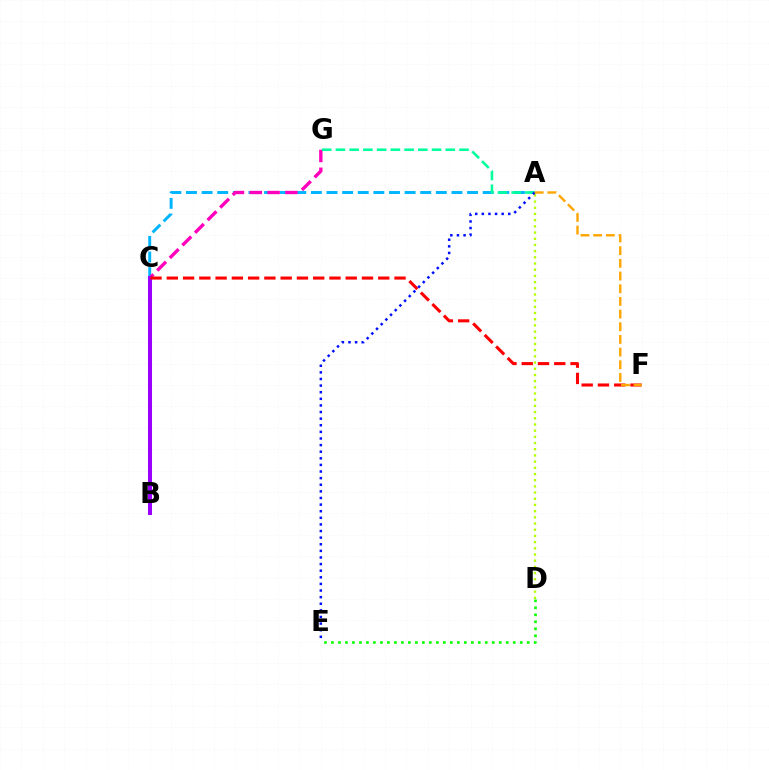{('A', 'C'): [{'color': '#00b5ff', 'line_style': 'dashed', 'thickness': 2.12}], ('B', 'G'): [{'color': '#ff00bd', 'line_style': 'dashed', 'thickness': 2.42}], ('A', 'G'): [{'color': '#00ff9d', 'line_style': 'dashed', 'thickness': 1.87}], ('B', 'C'): [{'color': '#9b00ff', 'line_style': 'solid', 'thickness': 2.91}], ('A', 'D'): [{'color': '#b3ff00', 'line_style': 'dotted', 'thickness': 1.68}], ('C', 'F'): [{'color': '#ff0000', 'line_style': 'dashed', 'thickness': 2.21}], ('A', 'E'): [{'color': '#0010ff', 'line_style': 'dotted', 'thickness': 1.8}], ('A', 'F'): [{'color': '#ffa500', 'line_style': 'dashed', 'thickness': 1.72}], ('D', 'E'): [{'color': '#08ff00', 'line_style': 'dotted', 'thickness': 1.9}]}